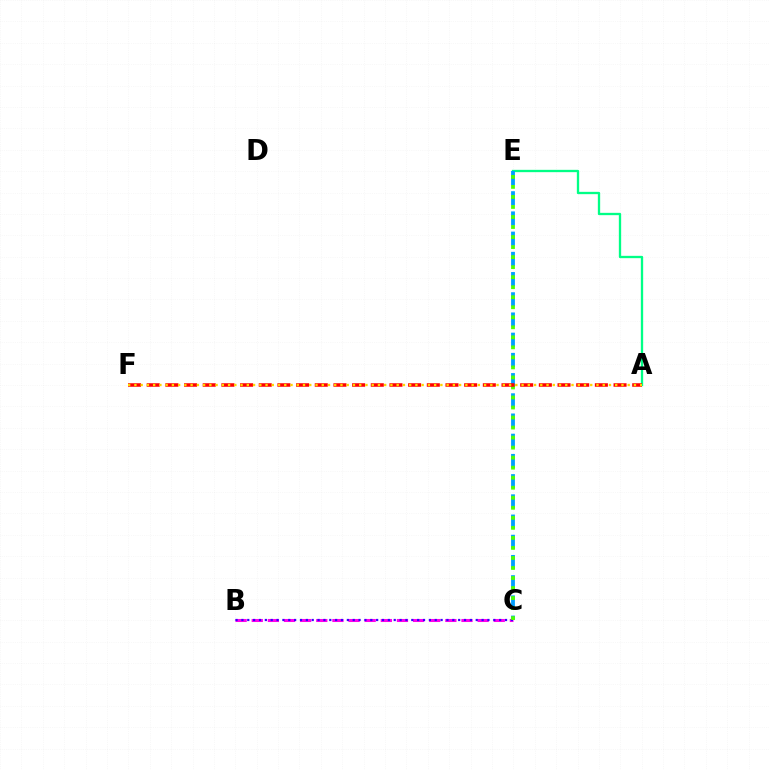{('B', 'C'): [{'color': '#ff00ed', 'line_style': 'dashed', 'thickness': 2.19}, {'color': '#3700ff', 'line_style': 'dotted', 'thickness': 1.59}], ('A', 'E'): [{'color': '#00ff86', 'line_style': 'solid', 'thickness': 1.67}], ('C', 'E'): [{'color': '#009eff', 'line_style': 'dashed', 'thickness': 2.75}, {'color': '#4fff00', 'line_style': 'dotted', 'thickness': 2.72}], ('A', 'F'): [{'color': '#ff0000', 'line_style': 'dashed', 'thickness': 2.54}, {'color': '#ffd500', 'line_style': 'dotted', 'thickness': 1.7}]}